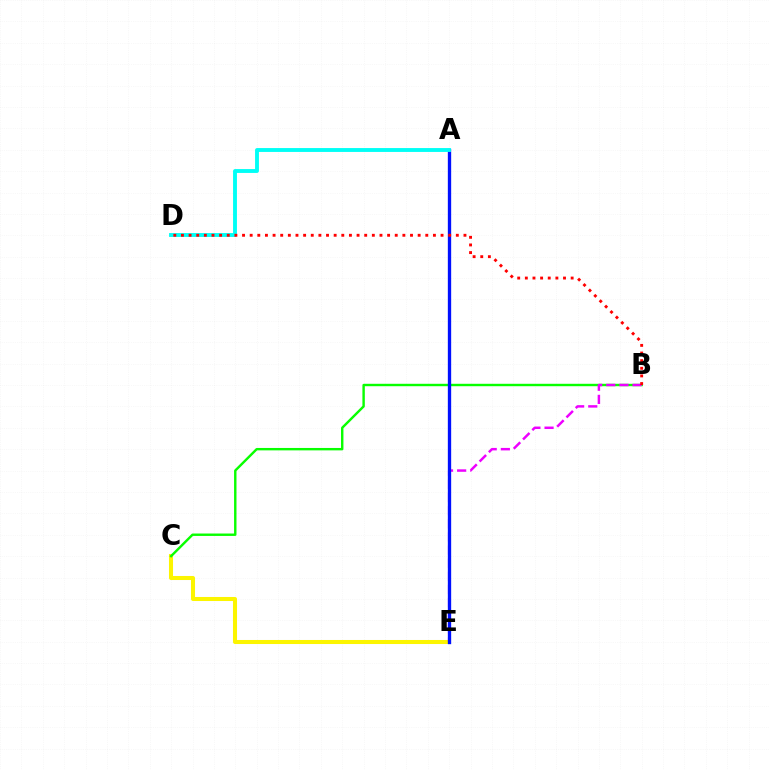{('C', 'E'): [{'color': '#fcf500', 'line_style': 'solid', 'thickness': 2.91}], ('B', 'C'): [{'color': '#08ff00', 'line_style': 'solid', 'thickness': 1.74}], ('B', 'E'): [{'color': '#ee00ff', 'line_style': 'dashed', 'thickness': 1.79}], ('A', 'E'): [{'color': '#0010ff', 'line_style': 'solid', 'thickness': 2.39}], ('A', 'D'): [{'color': '#00fff6', 'line_style': 'solid', 'thickness': 2.79}], ('B', 'D'): [{'color': '#ff0000', 'line_style': 'dotted', 'thickness': 2.07}]}